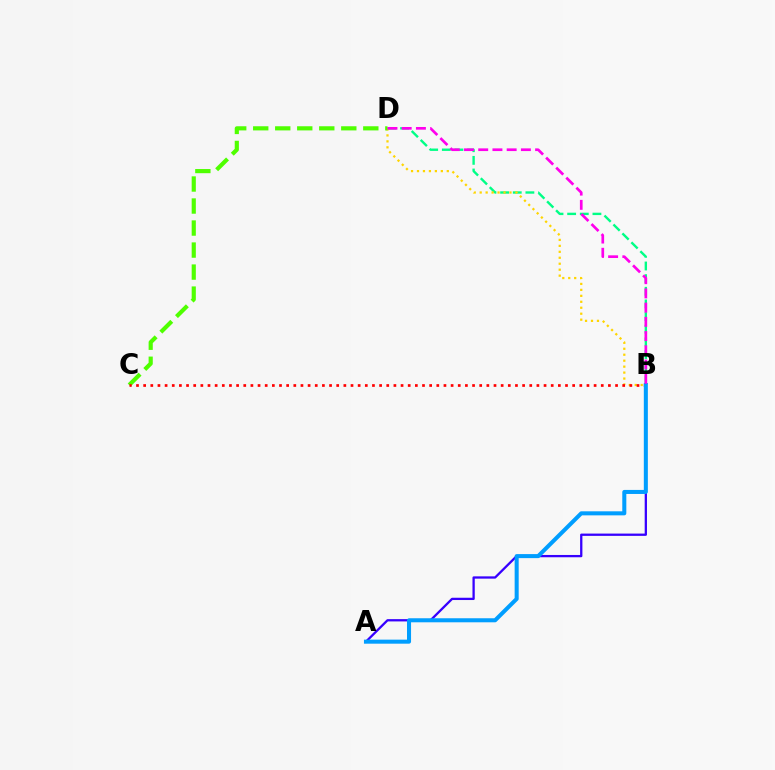{('B', 'D'): [{'color': '#00ff86', 'line_style': 'dashed', 'thickness': 1.72}, {'color': '#ffd500', 'line_style': 'dotted', 'thickness': 1.62}, {'color': '#ff00ed', 'line_style': 'dashed', 'thickness': 1.93}], ('A', 'B'): [{'color': '#3700ff', 'line_style': 'solid', 'thickness': 1.65}, {'color': '#009eff', 'line_style': 'solid', 'thickness': 2.91}], ('C', 'D'): [{'color': '#4fff00', 'line_style': 'dashed', 'thickness': 2.99}], ('B', 'C'): [{'color': '#ff0000', 'line_style': 'dotted', 'thickness': 1.94}]}